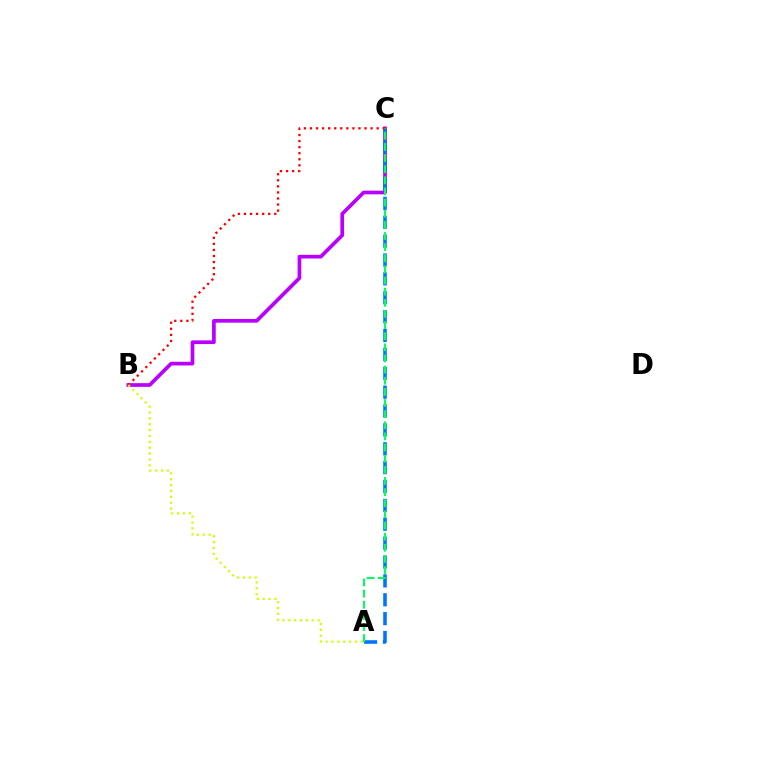{('B', 'C'): [{'color': '#b900ff', 'line_style': 'solid', 'thickness': 2.66}, {'color': '#ff0000', 'line_style': 'dotted', 'thickness': 1.65}], ('A', 'C'): [{'color': '#0074ff', 'line_style': 'dashed', 'thickness': 2.56}, {'color': '#00ff5c', 'line_style': 'dashed', 'thickness': 1.51}], ('A', 'B'): [{'color': '#d1ff00', 'line_style': 'dotted', 'thickness': 1.6}]}